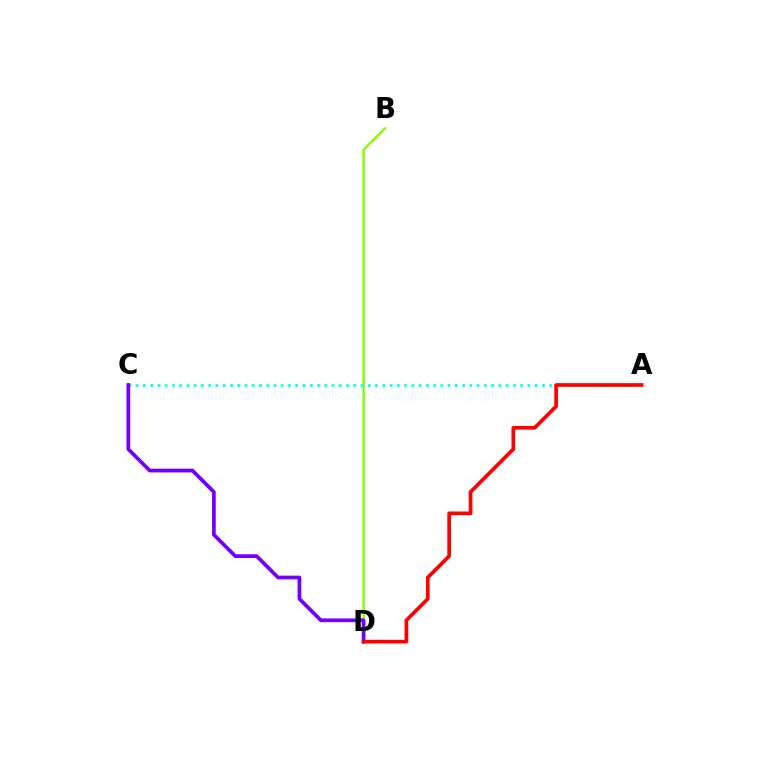{('B', 'D'): [{'color': '#84ff00', 'line_style': 'solid', 'thickness': 1.75}], ('A', 'C'): [{'color': '#00fff6', 'line_style': 'dotted', 'thickness': 1.97}], ('C', 'D'): [{'color': '#7200ff', 'line_style': 'solid', 'thickness': 2.68}], ('A', 'D'): [{'color': '#ff0000', 'line_style': 'solid', 'thickness': 2.66}]}